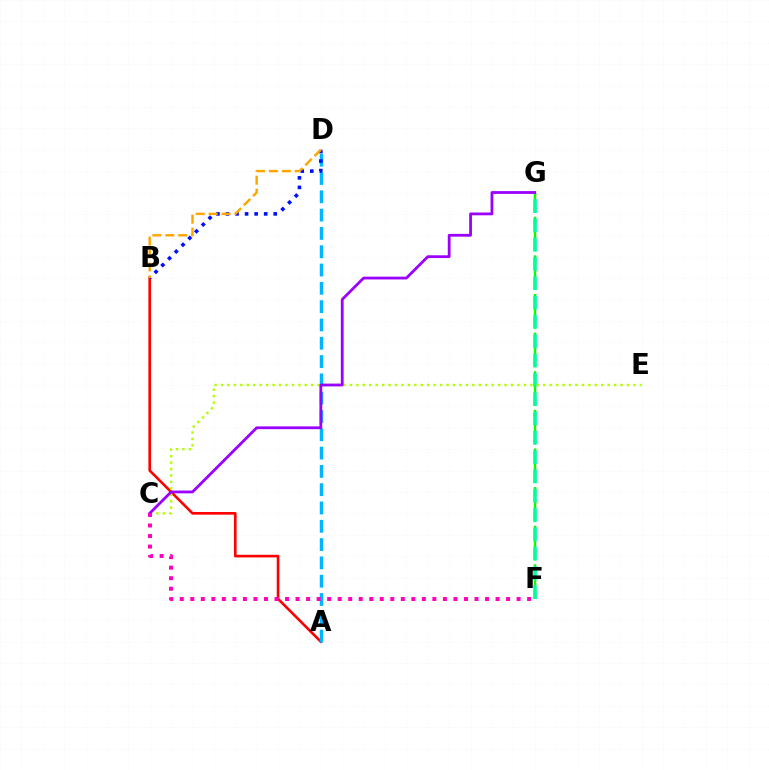{('A', 'B'): [{'color': '#ff0000', 'line_style': 'solid', 'thickness': 1.91}], ('A', 'D'): [{'color': '#00b5ff', 'line_style': 'dashed', 'thickness': 2.49}], ('F', 'G'): [{'color': '#08ff00', 'line_style': 'dashed', 'thickness': 1.75}, {'color': '#00ff9d', 'line_style': 'dashed', 'thickness': 2.62}], ('B', 'D'): [{'color': '#0010ff', 'line_style': 'dotted', 'thickness': 2.59}, {'color': '#ffa500', 'line_style': 'dashed', 'thickness': 1.76}], ('C', 'E'): [{'color': '#b3ff00', 'line_style': 'dotted', 'thickness': 1.75}], ('C', 'G'): [{'color': '#9b00ff', 'line_style': 'solid', 'thickness': 2.01}], ('C', 'F'): [{'color': '#ff00bd', 'line_style': 'dotted', 'thickness': 2.86}]}